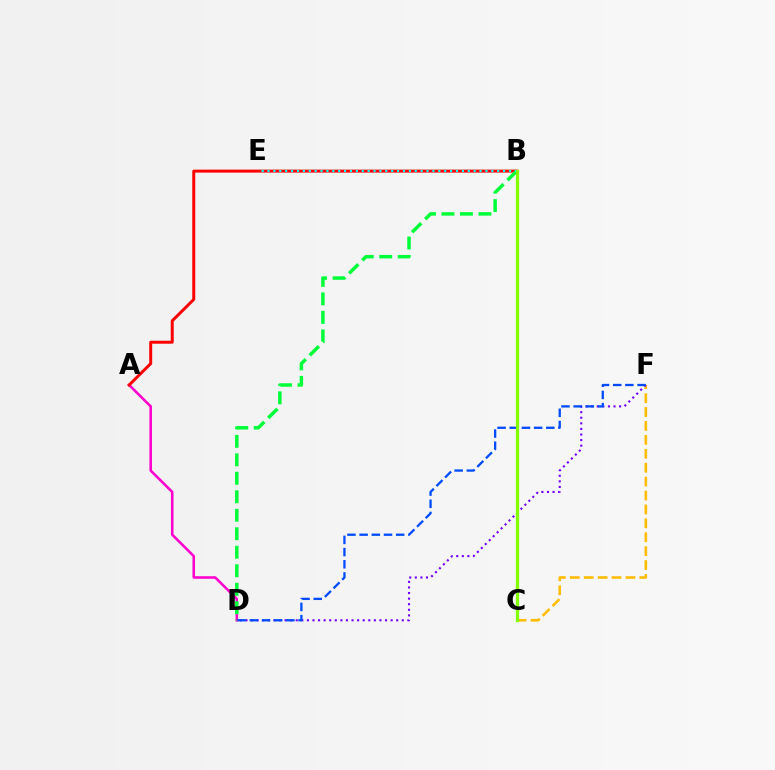{('C', 'F'): [{'color': '#ffbd00', 'line_style': 'dashed', 'thickness': 1.89}], ('A', 'D'): [{'color': '#ff00cf', 'line_style': 'solid', 'thickness': 1.84}], ('A', 'B'): [{'color': '#ff0000', 'line_style': 'solid', 'thickness': 2.15}], ('D', 'F'): [{'color': '#7200ff', 'line_style': 'dotted', 'thickness': 1.52}, {'color': '#004bff', 'line_style': 'dashed', 'thickness': 1.66}], ('B', 'D'): [{'color': '#00ff39', 'line_style': 'dashed', 'thickness': 2.51}], ('B', 'E'): [{'color': '#00fff6', 'line_style': 'dotted', 'thickness': 1.6}], ('B', 'C'): [{'color': '#84ff00', 'line_style': 'solid', 'thickness': 2.35}]}